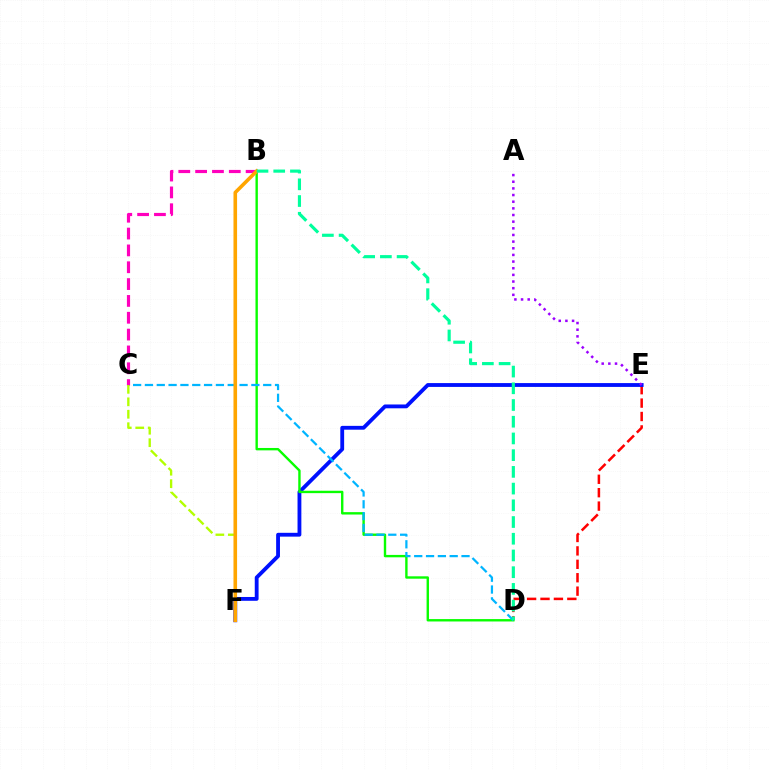{('D', 'E'): [{'color': '#ff0000', 'line_style': 'dashed', 'thickness': 1.82}], ('E', 'F'): [{'color': '#0010ff', 'line_style': 'solid', 'thickness': 2.75}], ('B', 'D'): [{'color': '#08ff00', 'line_style': 'solid', 'thickness': 1.72}, {'color': '#00ff9d', 'line_style': 'dashed', 'thickness': 2.27}], ('A', 'E'): [{'color': '#9b00ff', 'line_style': 'dotted', 'thickness': 1.81}], ('C', 'D'): [{'color': '#00b5ff', 'line_style': 'dashed', 'thickness': 1.61}], ('B', 'C'): [{'color': '#ff00bd', 'line_style': 'dashed', 'thickness': 2.29}], ('C', 'F'): [{'color': '#b3ff00', 'line_style': 'dashed', 'thickness': 1.69}], ('B', 'F'): [{'color': '#ffa500', 'line_style': 'solid', 'thickness': 2.59}]}